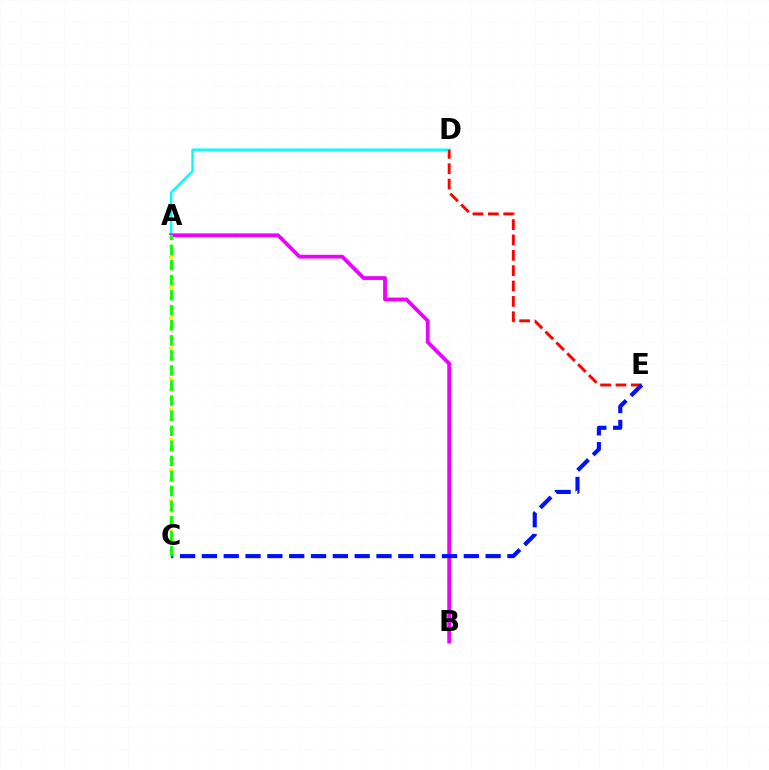{('A', 'D'): [{'color': '#00fff6', 'line_style': 'solid', 'thickness': 1.74}], ('A', 'B'): [{'color': '#ee00ff', 'line_style': 'solid', 'thickness': 2.72}], ('D', 'E'): [{'color': '#ff0000', 'line_style': 'dashed', 'thickness': 2.09}], ('C', 'E'): [{'color': '#0010ff', 'line_style': 'dashed', 'thickness': 2.97}], ('A', 'C'): [{'color': '#fcf500', 'line_style': 'dotted', 'thickness': 2.76}, {'color': '#08ff00', 'line_style': 'dashed', 'thickness': 2.05}]}